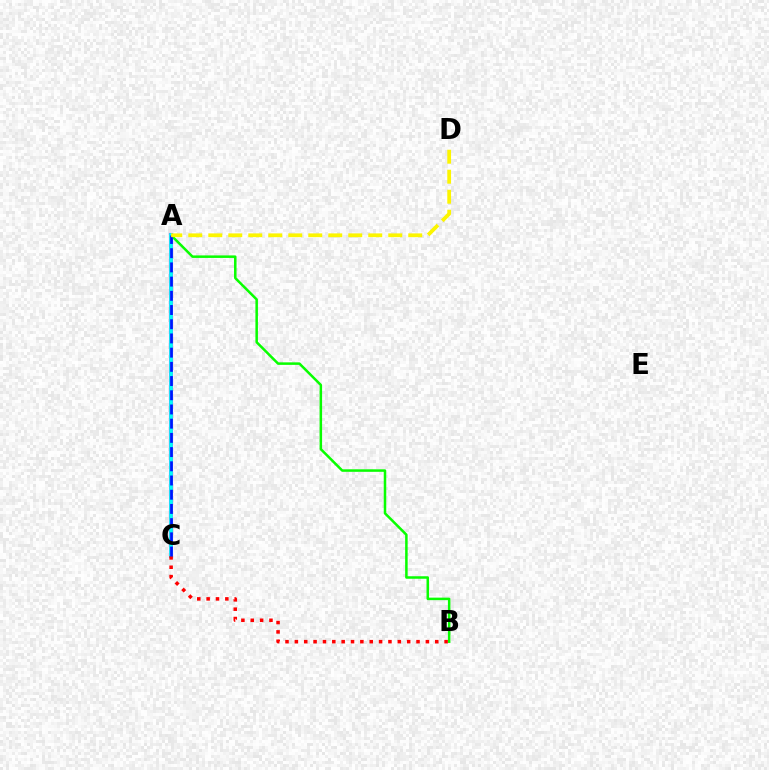{('A', 'C'): [{'color': '#ee00ff', 'line_style': 'solid', 'thickness': 2.97}, {'color': '#00fff6', 'line_style': 'solid', 'thickness': 2.69}, {'color': '#0010ff', 'line_style': 'dashed', 'thickness': 1.93}], ('A', 'B'): [{'color': '#08ff00', 'line_style': 'solid', 'thickness': 1.81}], ('B', 'C'): [{'color': '#ff0000', 'line_style': 'dotted', 'thickness': 2.54}], ('A', 'D'): [{'color': '#fcf500', 'line_style': 'dashed', 'thickness': 2.72}]}